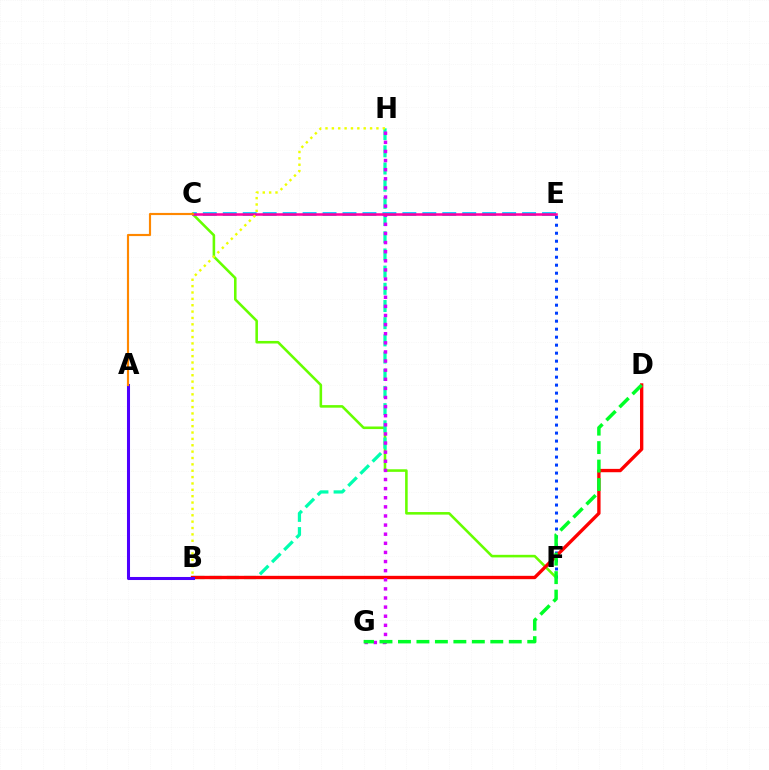{('C', 'F'): [{'color': '#66ff00', 'line_style': 'solid', 'thickness': 1.85}], ('B', 'H'): [{'color': '#00ffaf', 'line_style': 'dashed', 'thickness': 2.34}, {'color': '#eeff00', 'line_style': 'dotted', 'thickness': 1.73}], ('C', 'E'): [{'color': '#00c7ff', 'line_style': 'dashed', 'thickness': 2.71}, {'color': '#ff00a0', 'line_style': 'solid', 'thickness': 1.84}], ('E', 'F'): [{'color': '#003fff', 'line_style': 'dotted', 'thickness': 2.17}], ('B', 'D'): [{'color': '#ff0000', 'line_style': 'solid', 'thickness': 2.41}], ('G', 'H'): [{'color': '#d600ff', 'line_style': 'dotted', 'thickness': 2.48}], ('A', 'B'): [{'color': '#4f00ff', 'line_style': 'solid', 'thickness': 2.19}], ('A', 'C'): [{'color': '#ff8800', 'line_style': 'solid', 'thickness': 1.55}], ('D', 'G'): [{'color': '#00ff27', 'line_style': 'dashed', 'thickness': 2.51}]}